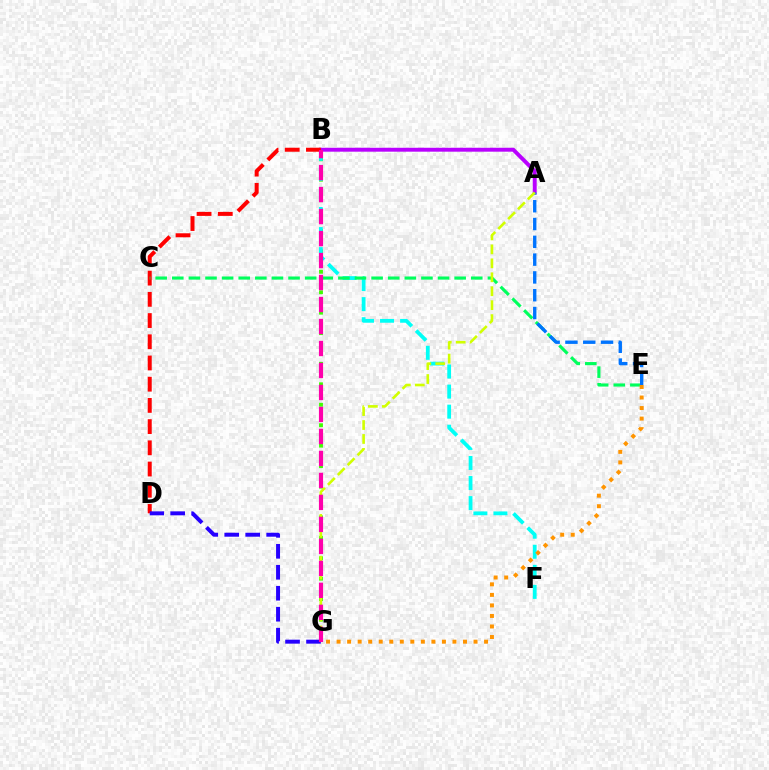{('B', 'G'): [{'color': '#3dff00', 'line_style': 'dotted', 'thickness': 2.78}, {'color': '#ff00ac', 'line_style': 'dashed', 'thickness': 2.99}], ('B', 'F'): [{'color': '#00fff6', 'line_style': 'dashed', 'thickness': 2.73}], ('A', 'B'): [{'color': '#b900ff', 'line_style': 'solid', 'thickness': 2.82}], ('B', 'D'): [{'color': '#ff0000', 'line_style': 'dashed', 'thickness': 2.88}], ('C', 'E'): [{'color': '#00ff5c', 'line_style': 'dashed', 'thickness': 2.26}], ('D', 'G'): [{'color': '#2500ff', 'line_style': 'dashed', 'thickness': 2.85}], ('A', 'E'): [{'color': '#0074ff', 'line_style': 'dashed', 'thickness': 2.42}], ('A', 'G'): [{'color': '#d1ff00', 'line_style': 'dashed', 'thickness': 1.89}], ('E', 'G'): [{'color': '#ff9400', 'line_style': 'dotted', 'thickness': 2.86}]}